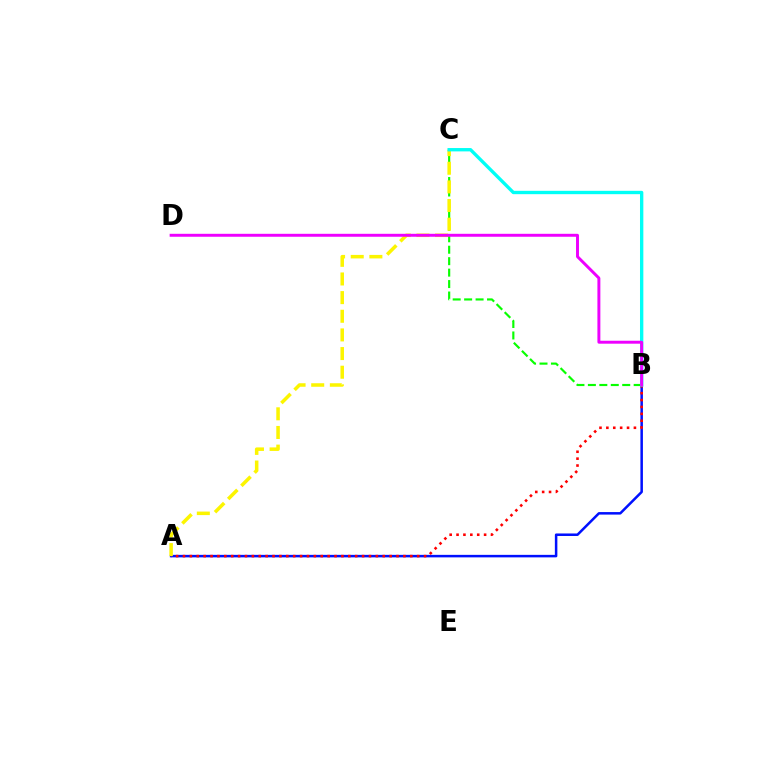{('A', 'B'): [{'color': '#0010ff', 'line_style': 'solid', 'thickness': 1.81}, {'color': '#ff0000', 'line_style': 'dotted', 'thickness': 1.87}], ('B', 'C'): [{'color': '#08ff00', 'line_style': 'dashed', 'thickness': 1.56}, {'color': '#00fff6', 'line_style': 'solid', 'thickness': 2.41}], ('A', 'C'): [{'color': '#fcf500', 'line_style': 'dashed', 'thickness': 2.53}], ('B', 'D'): [{'color': '#ee00ff', 'line_style': 'solid', 'thickness': 2.12}]}